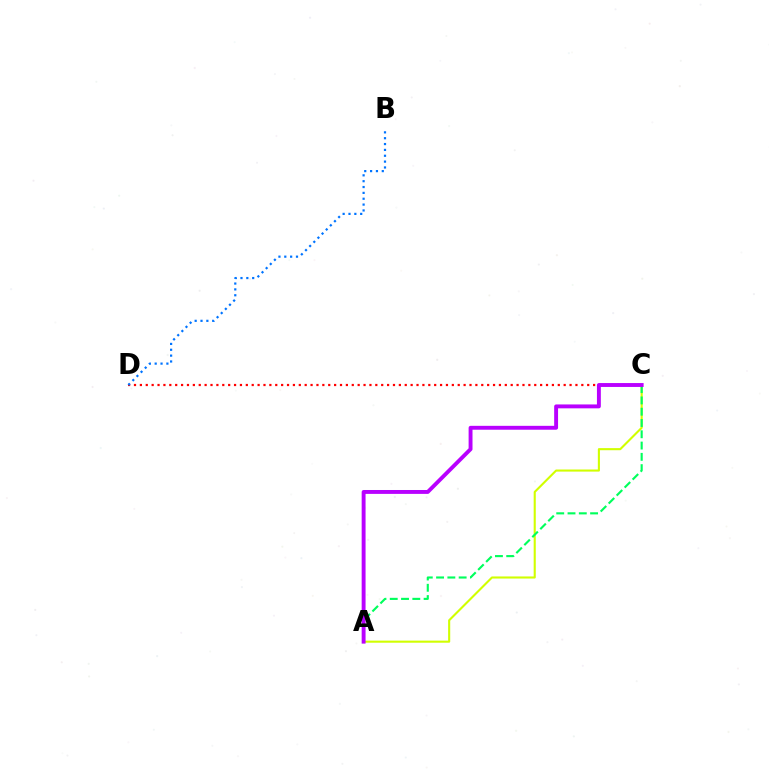{('A', 'C'): [{'color': '#d1ff00', 'line_style': 'solid', 'thickness': 1.51}, {'color': '#00ff5c', 'line_style': 'dashed', 'thickness': 1.53}, {'color': '#b900ff', 'line_style': 'solid', 'thickness': 2.8}], ('C', 'D'): [{'color': '#ff0000', 'line_style': 'dotted', 'thickness': 1.6}], ('B', 'D'): [{'color': '#0074ff', 'line_style': 'dotted', 'thickness': 1.59}]}